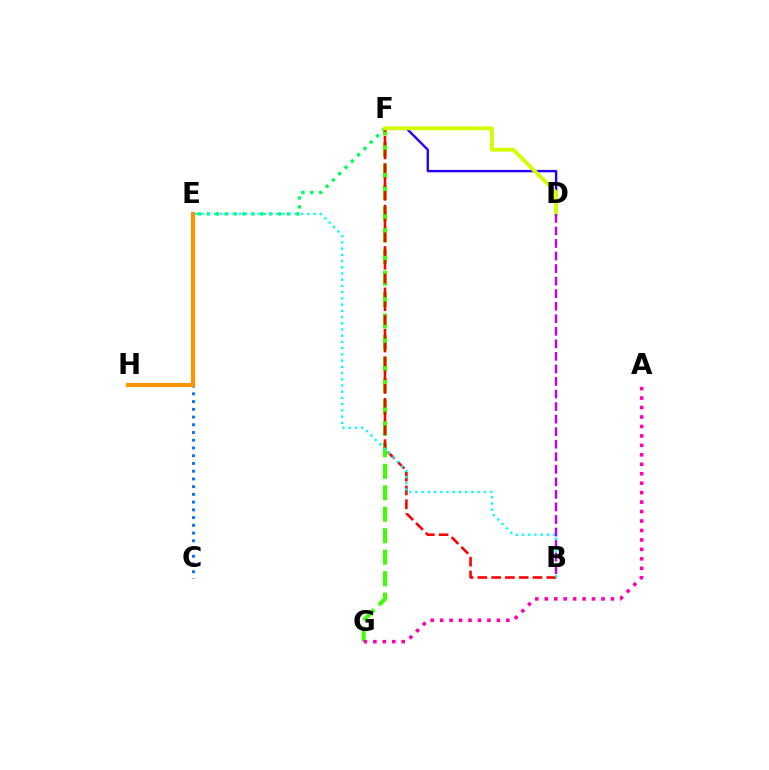{('F', 'G'): [{'color': '#3dff00', 'line_style': 'dashed', 'thickness': 2.92}], ('E', 'F'): [{'color': '#00ff5c', 'line_style': 'dotted', 'thickness': 2.42}], ('C', 'E'): [{'color': '#0074ff', 'line_style': 'dotted', 'thickness': 2.1}], ('D', 'F'): [{'color': '#2500ff', 'line_style': 'solid', 'thickness': 1.71}, {'color': '#d1ff00', 'line_style': 'solid', 'thickness': 2.75}], ('B', 'F'): [{'color': '#ff0000', 'line_style': 'dashed', 'thickness': 1.87}], ('B', 'E'): [{'color': '#00fff6', 'line_style': 'dotted', 'thickness': 1.69}], ('E', 'H'): [{'color': '#ff9400', 'line_style': 'solid', 'thickness': 2.97}], ('A', 'G'): [{'color': '#ff00ac', 'line_style': 'dotted', 'thickness': 2.57}], ('B', 'D'): [{'color': '#b900ff', 'line_style': 'dashed', 'thickness': 1.7}]}